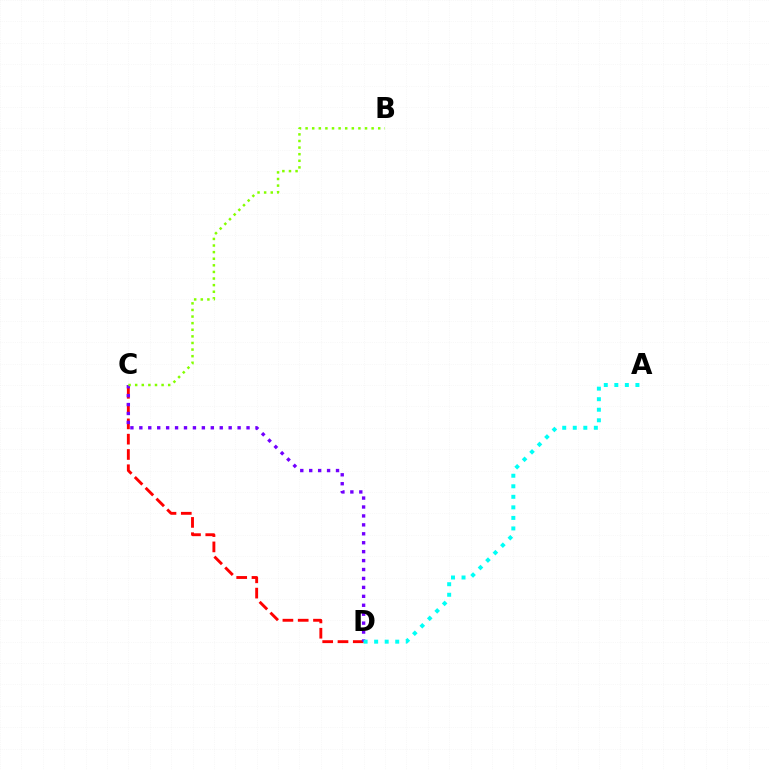{('C', 'D'): [{'color': '#ff0000', 'line_style': 'dashed', 'thickness': 2.08}, {'color': '#7200ff', 'line_style': 'dotted', 'thickness': 2.43}], ('A', 'D'): [{'color': '#00fff6', 'line_style': 'dotted', 'thickness': 2.86}], ('B', 'C'): [{'color': '#84ff00', 'line_style': 'dotted', 'thickness': 1.79}]}